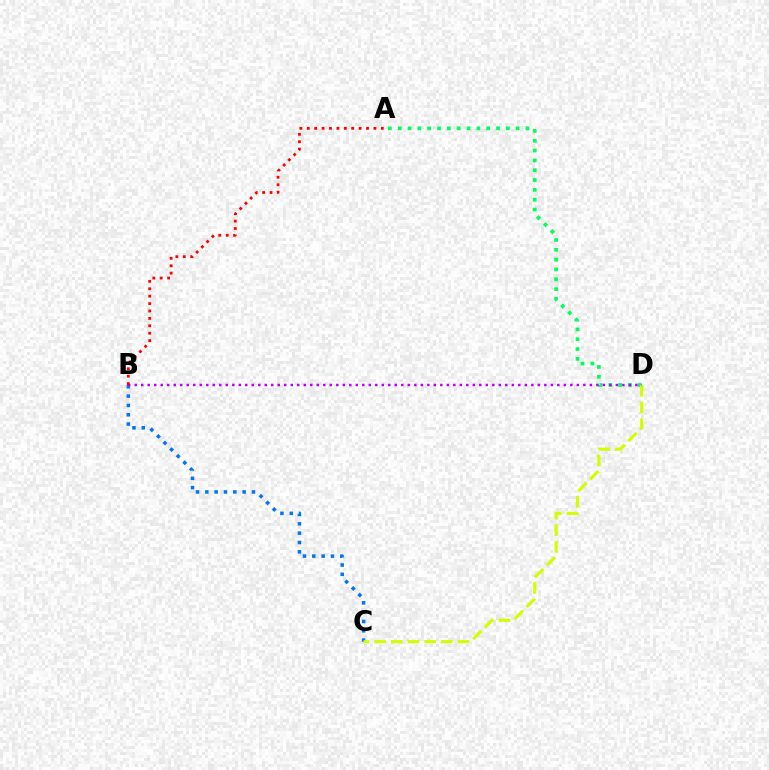{('A', 'D'): [{'color': '#00ff5c', 'line_style': 'dotted', 'thickness': 2.67}], ('B', 'C'): [{'color': '#0074ff', 'line_style': 'dotted', 'thickness': 2.54}], ('C', 'D'): [{'color': '#d1ff00', 'line_style': 'dashed', 'thickness': 2.26}], ('B', 'D'): [{'color': '#b900ff', 'line_style': 'dotted', 'thickness': 1.77}], ('A', 'B'): [{'color': '#ff0000', 'line_style': 'dotted', 'thickness': 2.01}]}